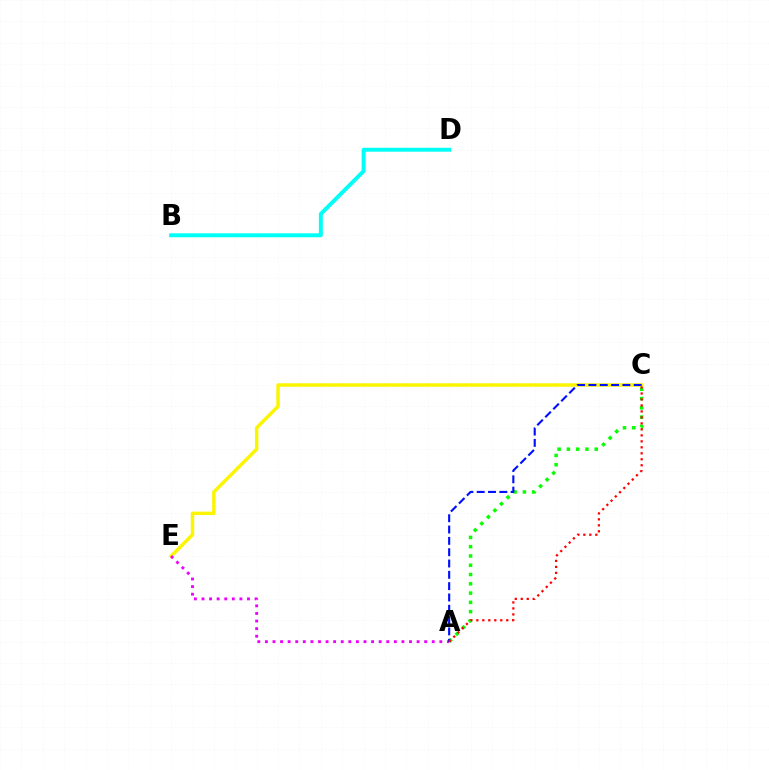{('C', 'E'): [{'color': '#fcf500', 'line_style': 'solid', 'thickness': 2.49}], ('A', 'C'): [{'color': '#08ff00', 'line_style': 'dotted', 'thickness': 2.52}, {'color': '#0010ff', 'line_style': 'dashed', 'thickness': 1.54}, {'color': '#ff0000', 'line_style': 'dotted', 'thickness': 1.63}], ('A', 'E'): [{'color': '#ee00ff', 'line_style': 'dotted', 'thickness': 2.06}], ('B', 'D'): [{'color': '#00fff6', 'line_style': 'solid', 'thickness': 2.84}]}